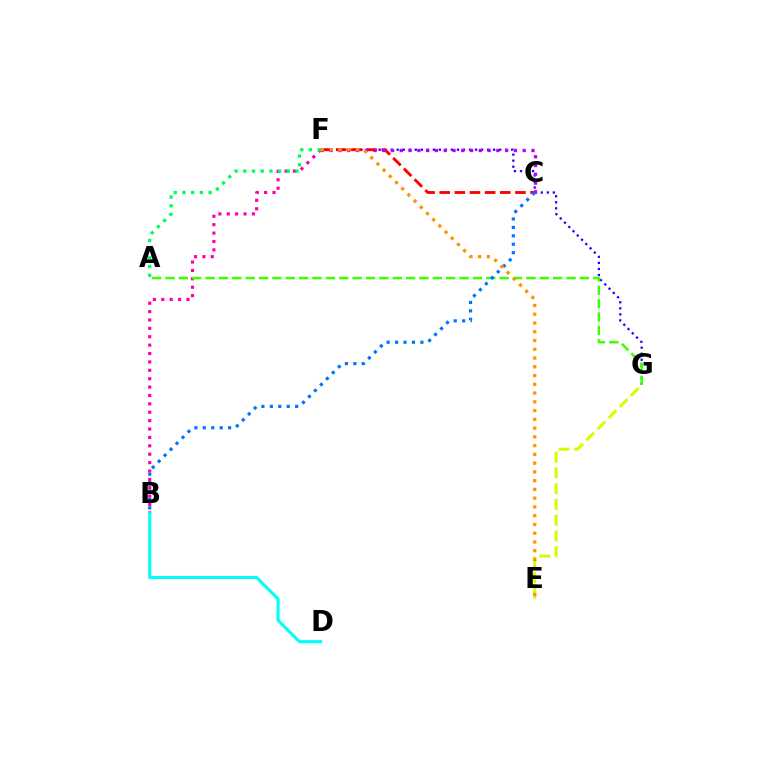{('F', 'G'): [{'color': '#2500ff', 'line_style': 'dotted', 'thickness': 1.64}], ('B', 'F'): [{'color': '#ff00ac', 'line_style': 'dotted', 'thickness': 2.28}], ('C', 'F'): [{'color': '#ff0000', 'line_style': 'dashed', 'thickness': 2.06}, {'color': '#b900ff', 'line_style': 'dotted', 'thickness': 2.38}], ('B', 'D'): [{'color': '#00fff6', 'line_style': 'solid', 'thickness': 2.23}], ('E', 'G'): [{'color': '#d1ff00', 'line_style': 'dashed', 'thickness': 2.14}], ('A', 'G'): [{'color': '#3dff00', 'line_style': 'dashed', 'thickness': 1.82}], ('A', 'F'): [{'color': '#00ff5c', 'line_style': 'dotted', 'thickness': 2.37}], ('B', 'C'): [{'color': '#0074ff', 'line_style': 'dotted', 'thickness': 2.29}], ('E', 'F'): [{'color': '#ff9400', 'line_style': 'dotted', 'thickness': 2.38}]}